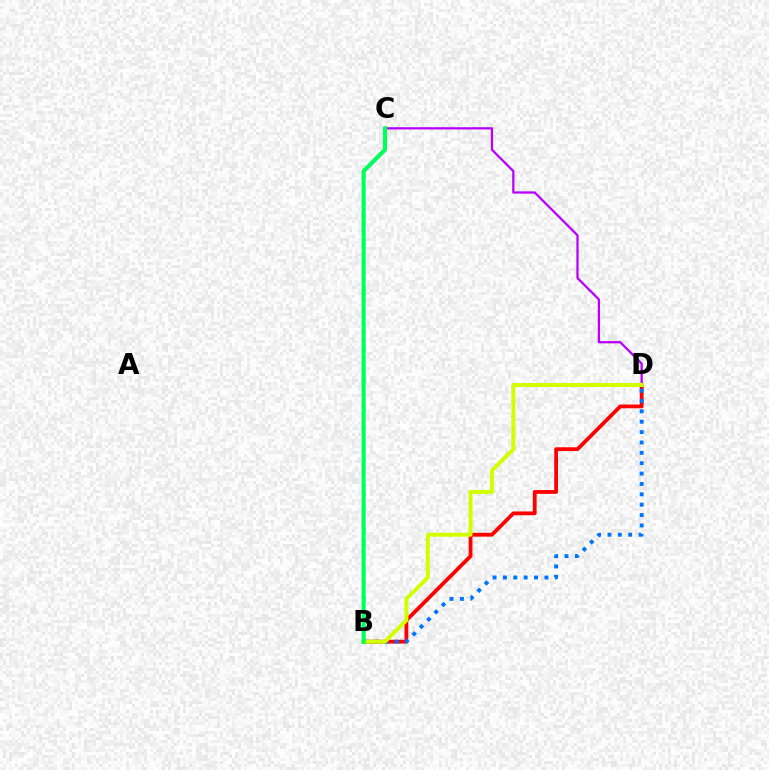{('B', 'D'): [{'color': '#ff0000', 'line_style': 'solid', 'thickness': 2.73}, {'color': '#0074ff', 'line_style': 'dotted', 'thickness': 2.82}, {'color': '#d1ff00', 'line_style': 'solid', 'thickness': 2.86}], ('C', 'D'): [{'color': '#b900ff', 'line_style': 'solid', 'thickness': 1.63}], ('B', 'C'): [{'color': '#00ff5c', 'line_style': 'solid', 'thickness': 2.97}]}